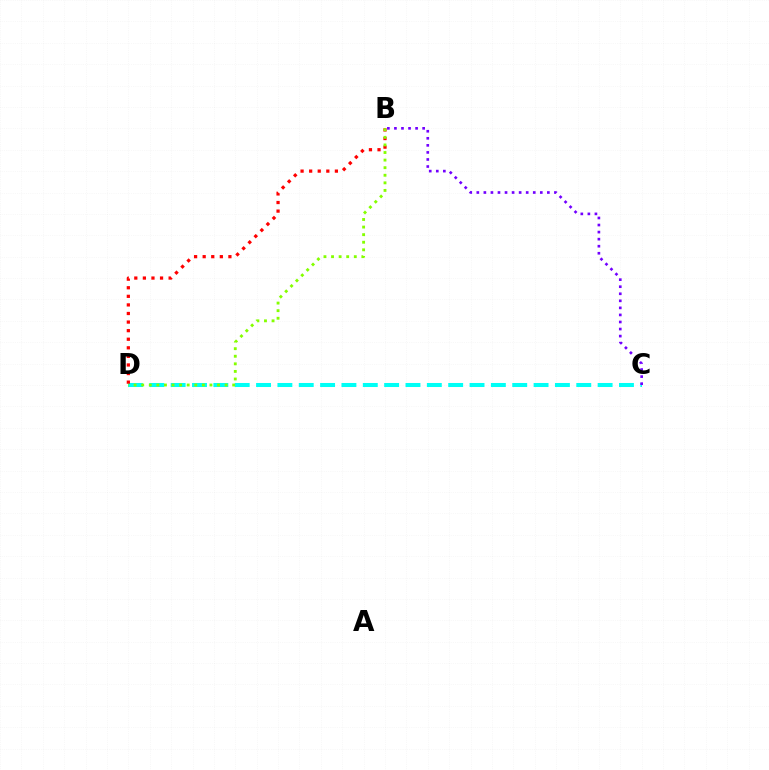{('C', 'D'): [{'color': '#00fff6', 'line_style': 'dashed', 'thickness': 2.9}], ('B', 'D'): [{'color': '#ff0000', 'line_style': 'dotted', 'thickness': 2.33}, {'color': '#84ff00', 'line_style': 'dotted', 'thickness': 2.06}], ('B', 'C'): [{'color': '#7200ff', 'line_style': 'dotted', 'thickness': 1.92}]}